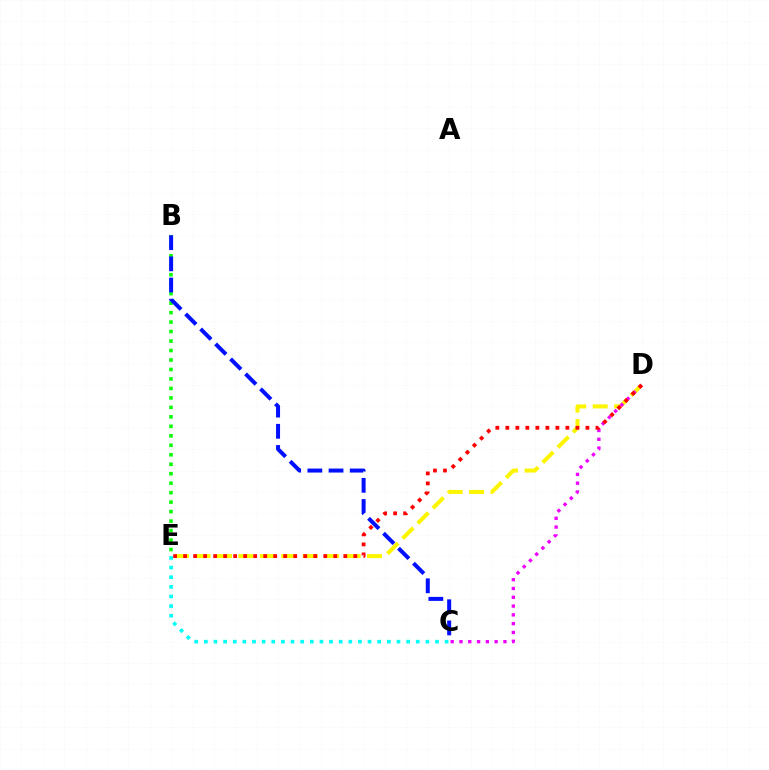{('C', 'E'): [{'color': '#00fff6', 'line_style': 'dotted', 'thickness': 2.62}], ('B', 'E'): [{'color': '#08ff00', 'line_style': 'dotted', 'thickness': 2.57}], ('D', 'E'): [{'color': '#fcf500', 'line_style': 'dashed', 'thickness': 2.91}, {'color': '#ff0000', 'line_style': 'dotted', 'thickness': 2.72}], ('C', 'D'): [{'color': '#ee00ff', 'line_style': 'dotted', 'thickness': 2.39}], ('B', 'C'): [{'color': '#0010ff', 'line_style': 'dashed', 'thickness': 2.88}]}